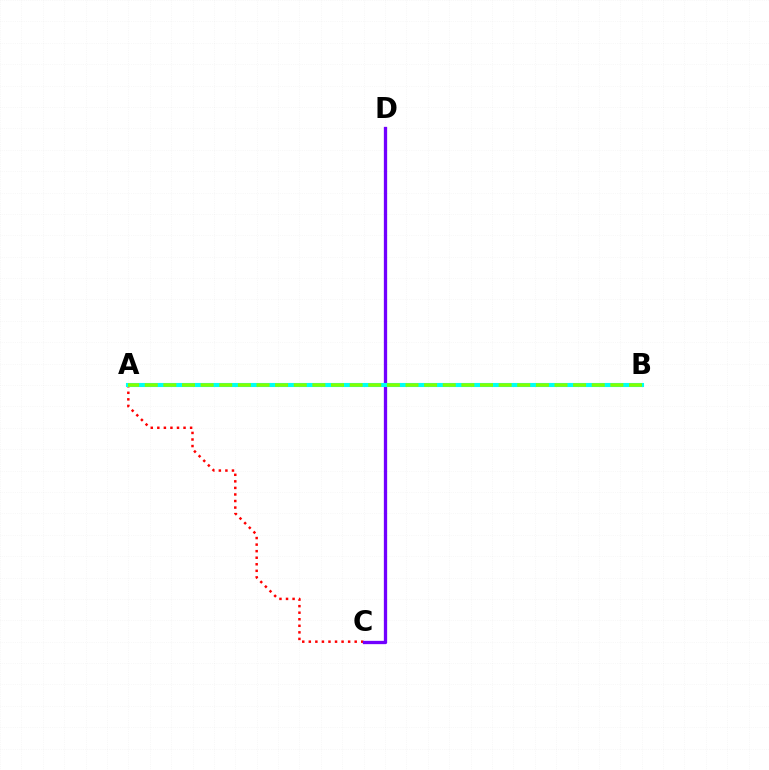{('A', 'C'): [{'color': '#ff0000', 'line_style': 'dotted', 'thickness': 1.78}], ('C', 'D'): [{'color': '#7200ff', 'line_style': 'solid', 'thickness': 2.37}], ('A', 'B'): [{'color': '#00fff6', 'line_style': 'solid', 'thickness': 2.94}, {'color': '#84ff00', 'line_style': 'dashed', 'thickness': 2.53}]}